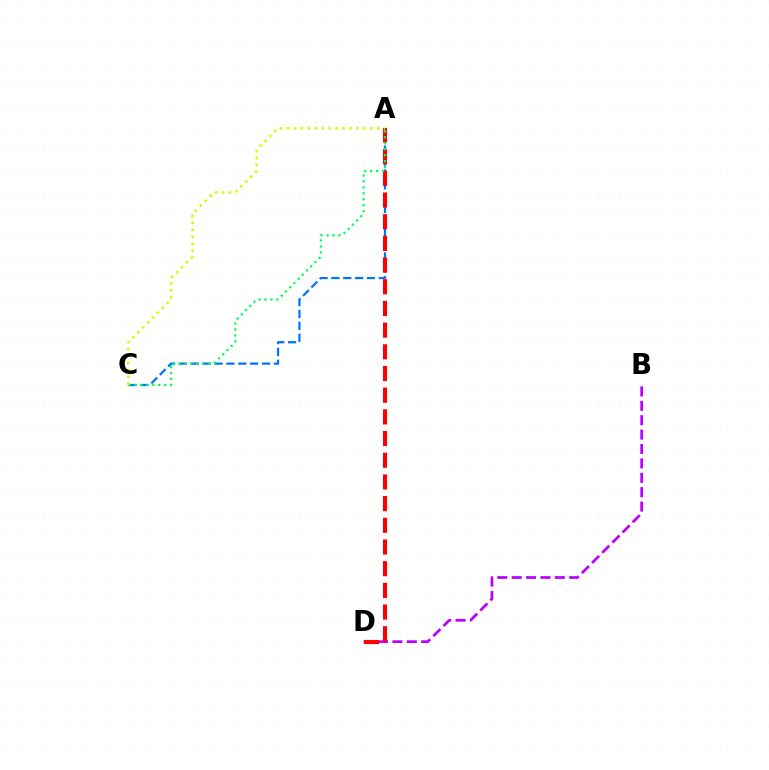{('A', 'C'): [{'color': '#0074ff', 'line_style': 'dashed', 'thickness': 1.61}, {'color': '#00ff5c', 'line_style': 'dotted', 'thickness': 1.62}, {'color': '#d1ff00', 'line_style': 'dotted', 'thickness': 1.88}], ('B', 'D'): [{'color': '#b900ff', 'line_style': 'dashed', 'thickness': 1.96}], ('A', 'D'): [{'color': '#ff0000', 'line_style': 'dashed', 'thickness': 2.95}]}